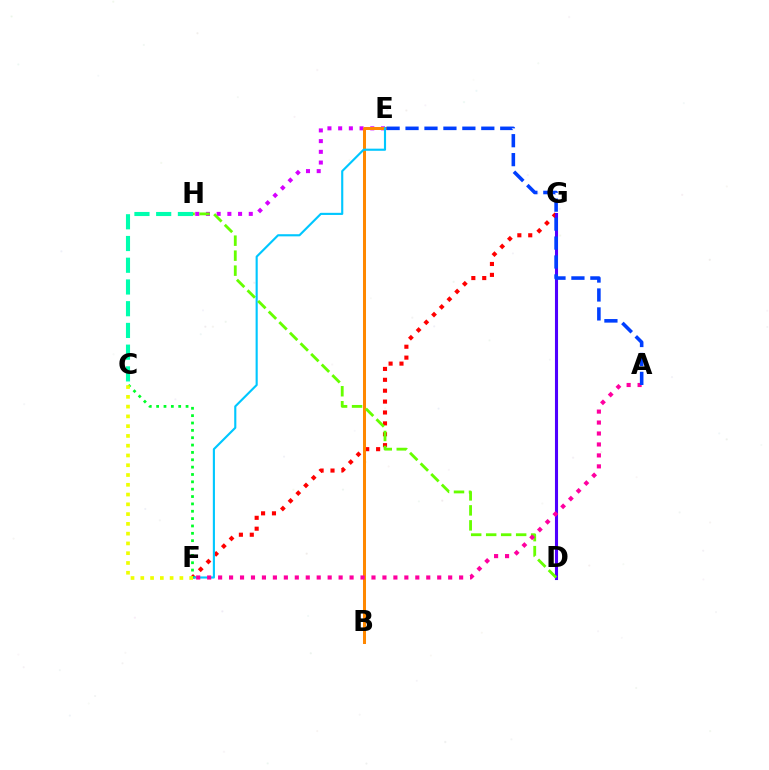{('F', 'G'): [{'color': '#ff0000', 'line_style': 'dotted', 'thickness': 2.96}], ('D', 'G'): [{'color': '#4f00ff', 'line_style': 'solid', 'thickness': 2.22}], ('E', 'H'): [{'color': '#d600ff', 'line_style': 'dotted', 'thickness': 2.91}], ('B', 'E'): [{'color': '#ff8800', 'line_style': 'solid', 'thickness': 2.16}], ('E', 'F'): [{'color': '#00c7ff', 'line_style': 'solid', 'thickness': 1.53}], ('D', 'H'): [{'color': '#66ff00', 'line_style': 'dashed', 'thickness': 2.04}], ('A', 'F'): [{'color': '#ff00a0', 'line_style': 'dotted', 'thickness': 2.98}], ('C', 'F'): [{'color': '#00ff27', 'line_style': 'dotted', 'thickness': 2.0}, {'color': '#eeff00', 'line_style': 'dotted', 'thickness': 2.66}], ('A', 'E'): [{'color': '#003fff', 'line_style': 'dashed', 'thickness': 2.57}], ('C', 'H'): [{'color': '#00ffaf', 'line_style': 'dashed', 'thickness': 2.95}]}